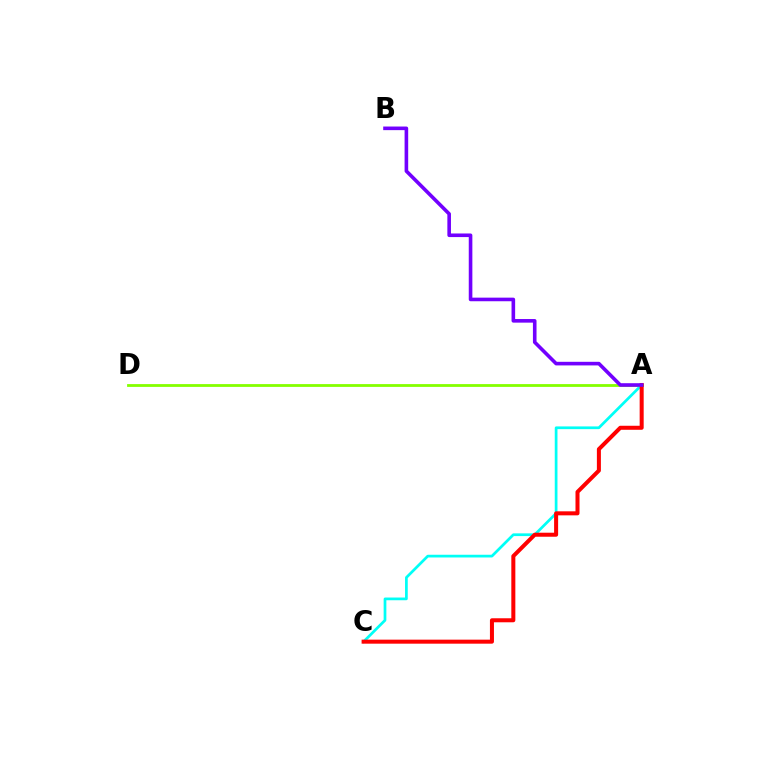{('A', 'D'): [{'color': '#84ff00', 'line_style': 'solid', 'thickness': 2.01}], ('A', 'C'): [{'color': '#00fff6', 'line_style': 'solid', 'thickness': 1.96}, {'color': '#ff0000', 'line_style': 'solid', 'thickness': 2.9}], ('A', 'B'): [{'color': '#7200ff', 'line_style': 'solid', 'thickness': 2.59}]}